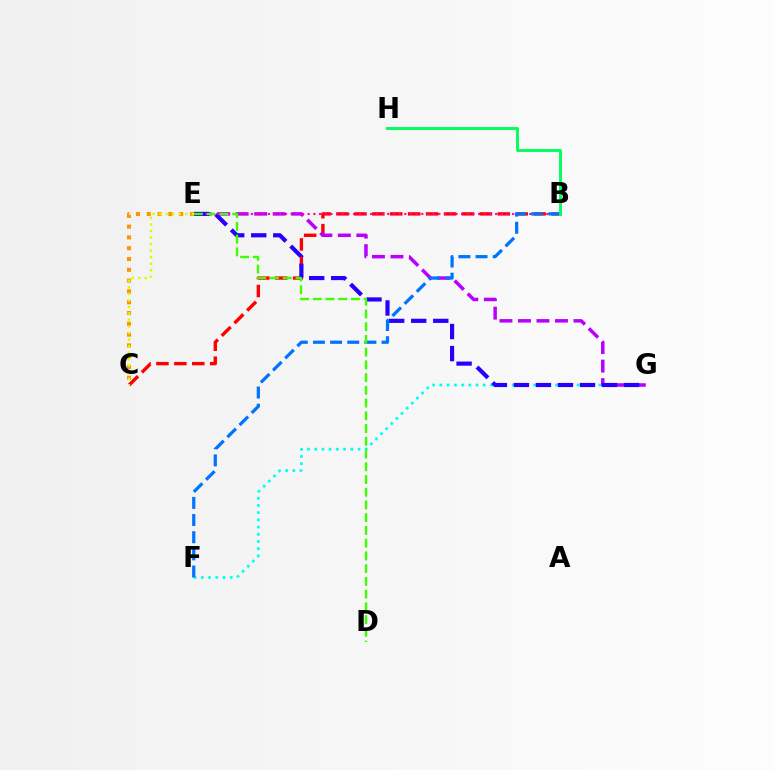{('F', 'G'): [{'color': '#00fff6', 'line_style': 'dotted', 'thickness': 1.96}], ('B', 'C'): [{'color': '#ff0000', 'line_style': 'dashed', 'thickness': 2.43}], ('E', 'G'): [{'color': '#b900ff', 'line_style': 'dashed', 'thickness': 2.51}, {'color': '#2500ff', 'line_style': 'dashed', 'thickness': 2.99}], ('B', 'E'): [{'color': '#ff00ac', 'line_style': 'dotted', 'thickness': 1.54}], ('C', 'E'): [{'color': '#ff9400', 'line_style': 'dotted', 'thickness': 2.93}, {'color': '#d1ff00', 'line_style': 'dotted', 'thickness': 1.77}], ('B', 'F'): [{'color': '#0074ff', 'line_style': 'dashed', 'thickness': 2.33}], ('B', 'H'): [{'color': '#00ff5c', 'line_style': 'solid', 'thickness': 2.11}], ('D', 'E'): [{'color': '#3dff00', 'line_style': 'dashed', 'thickness': 1.73}]}